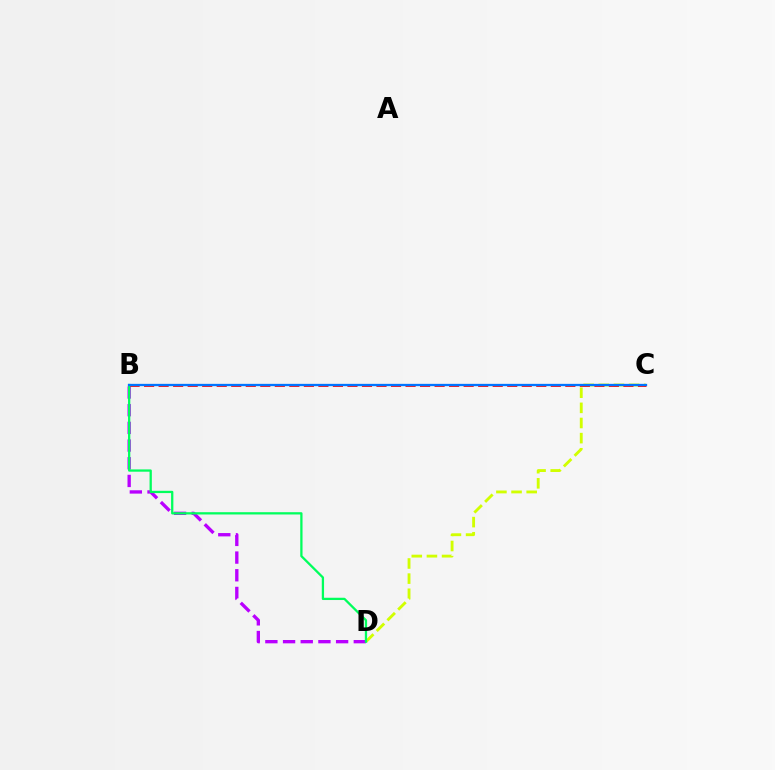{('C', 'D'): [{'color': '#d1ff00', 'line_style': 'dashed', 'thickness': 2.06}], ('B', 'D'): [{'color': '#b900ff', 'line_style': 'dashed', 'thickness': 2.4}, {'color': '#00ff5c', 'line_style': 'solid', 'thickness': 1.64}], ('B', 'C'): [{'color': '#ff0000', 'line_style': 'dashed', 'thickness': 1.97}, {'color': '#0074ff', 'line_style': 'solid', 'thickness': 1.65}]}